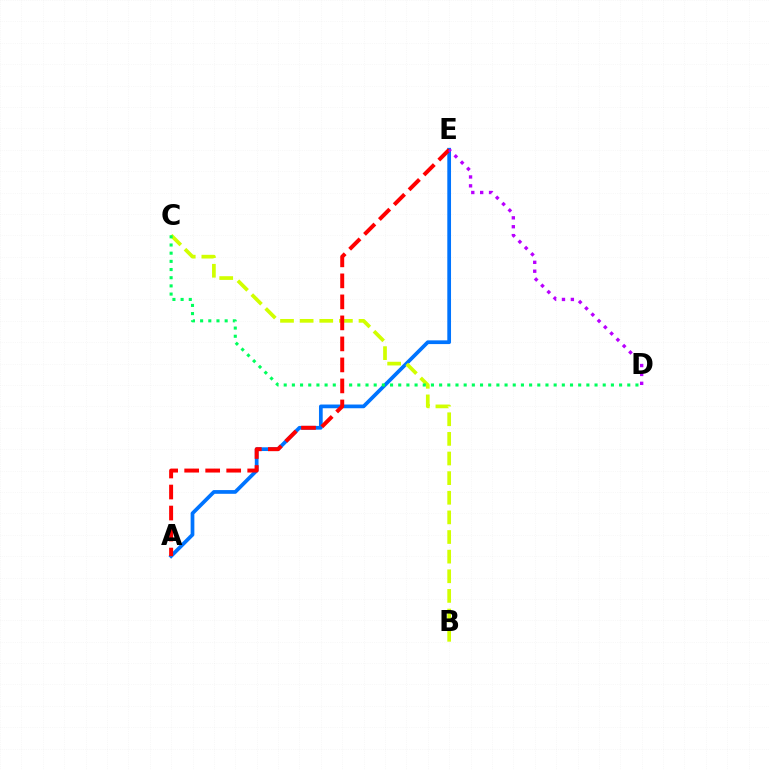{('A', 'E'): [{'color': '#0074ff', 'line_style': 'solid', 'thickness': 2.68}, {'color': '#ff0000', 'line_style': 'dashed', 'thickness': 2.85}], ('B', 'C'): [{'color': '#d1ff00', 'line_style': 'dashed', 'thickness': 2.67}], ('C', 'D'): [{'color': '#00ff5c', 'line_style': 'dotted', 'thickness': 2.22}], ('D', 'E'): [{'color': '#b900ff', 'line_style': 'dotted', 'thickness': 2.42}]}